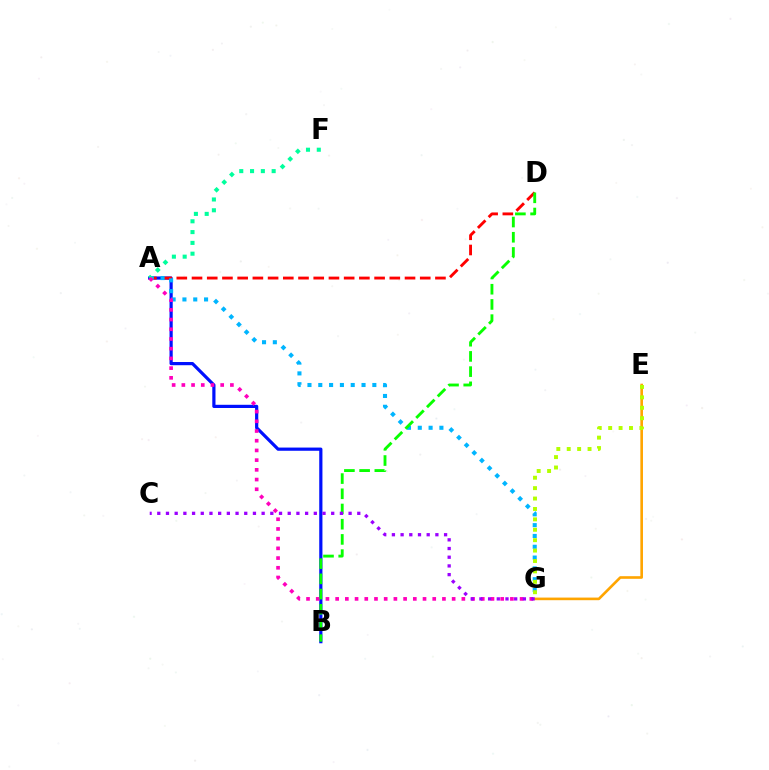{('A', 'B'): [{'color': '#0010ff', 'line_style': 'solid', 'thickness': 2.3}], ('A', 'D'): [{'color': '#ff0000', 'line_style': 'dashed', 'thickness': 2.07}], ('A', 'G'): [{'color': '#00b5ff', 'line_style': 'dotted', 'thickness': 2.94}, {'color': '#ff00bd', 'line_style': 'dotted', 'thickness': 2.64}], ('A', 'F'): [{'color': '#00ff9d', 'line_style': 'dotted', 'thickness': 2.93}], ('B', 'D'): [{'color': '#08ff00', 'line_style': 'dashed', 'thickness': 2.07}], ('E', 'G'): [{'color': '#ffa500', 'line_style': 'solid', 'thickness': 1.89}, {'color': '#b3ff00', 'line_style': 'dotted', 'thickness': 2.83}], ('C', 'G'): [{'color': '#9b00ff', 'line_style': 'dotted', 'thickness': 2.36}]}